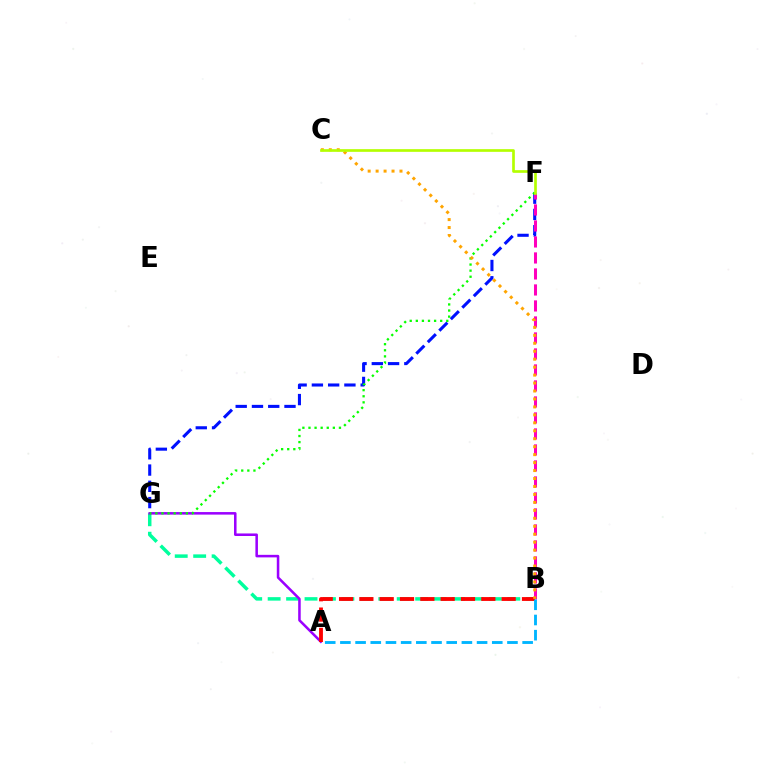{('B', 'G'): [{'color': '#00ff9d', 'line_style': 'dashed', 'thickness': 2.5}], ('F', 'G'): [{'color': '#0010ff', 'line_style': 'dashed', 'thickness': 2.21}, {'color': '#08ff00', 'line_style': 'dotted', 'thickness': 1.66}], ('A', 'G'): [{'color': '#9b00ff', 'line_style': 'solid', 'thickness': 1.83}], ('B', 'F'): [{'color': '#ff00bd', 'line_style': 'dashed', 'thickness': 2.17}], ('A', 'B'): [{'color': '#ff0000', 'line_style': 'dashed', 'thickness': 2.76}, {'color': '#00b5ff', 'line_style': 'dashed', 'thickness': 2.06}], ('B', 'C'): [{'color': '#ffa500', 'line_style': 'dotted', 'thickness': 2.16}], ('C', 'F'): [{'color': '#b3ff00', 'line_style': 'solid', 'thickness': 1.93}]}